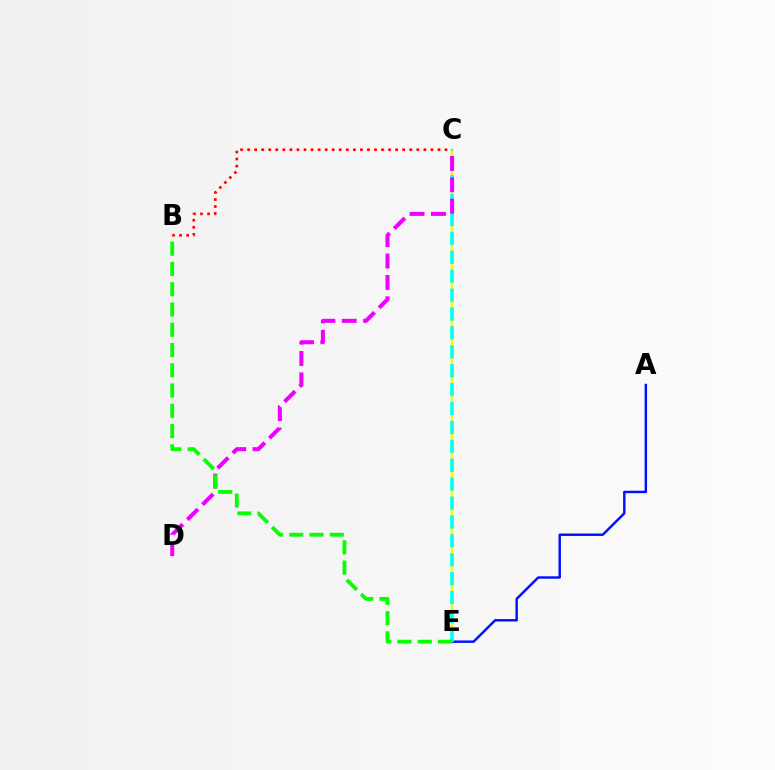{('C', 'E'): [{'color': '#fcf500', 'line_style': 'solid', 'thickness': 1.77}, {'color': '#00fff6', 'line_style': 'dashed', 'thickness': 2.57}], ('B', 'C'): [{'color': '#ff0000', 'line_style': 'dotted', 'thickness': 1.92}], ('A', 'E'): [{'color': '#0010ff', 'line_style': 'solid', 'thickness': 1.75}], ('C', 'D'): [{'color': '#ee00ff', 'line_style': 'dashed', 'thickness': 2.9}], ('B', 'E'): [{'color': '#08ff00', 'line_style': 'dashed', 'thickness': 2.75}]}